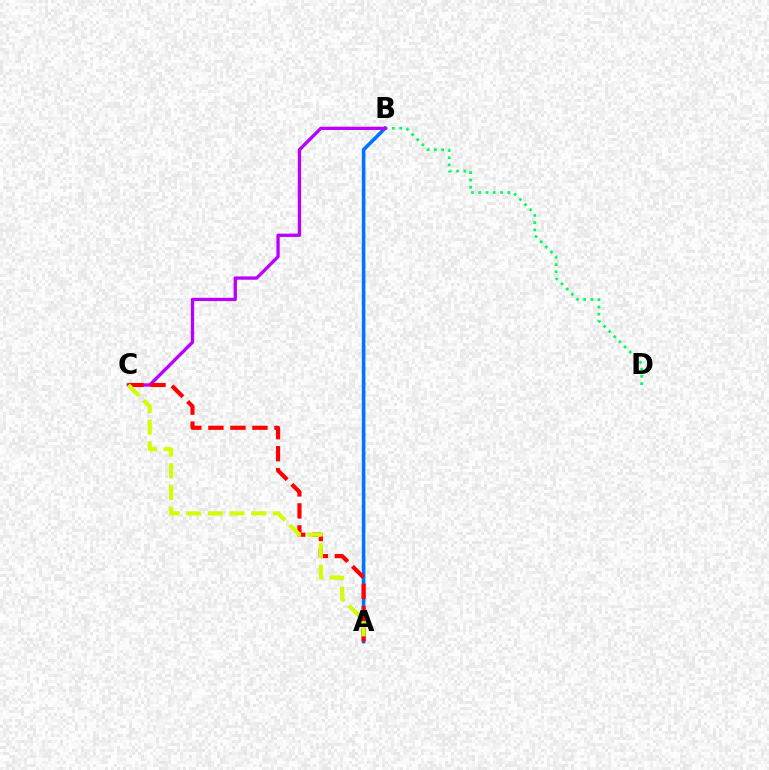{('B', 'D'): [{'color': '#00ff5c', 'line_style': 'dotted', 'thickness': 1.97}], ('A', 'B'): [{'color': '#0074ff', 'line_style': 'solid', 'thickness': 2.58}], ('B', 'C'): [{'color': '#b900ff', 'line_style': 'solid', 'thickness': 2.38}], ('A', 'C'): [{'color': '#ff0000', 'line_style': 'dashed', 'thickness': 2.99}, {'color': '#d1ff00', 'line_style': 'dashed', 'thickness': 2.95}]}